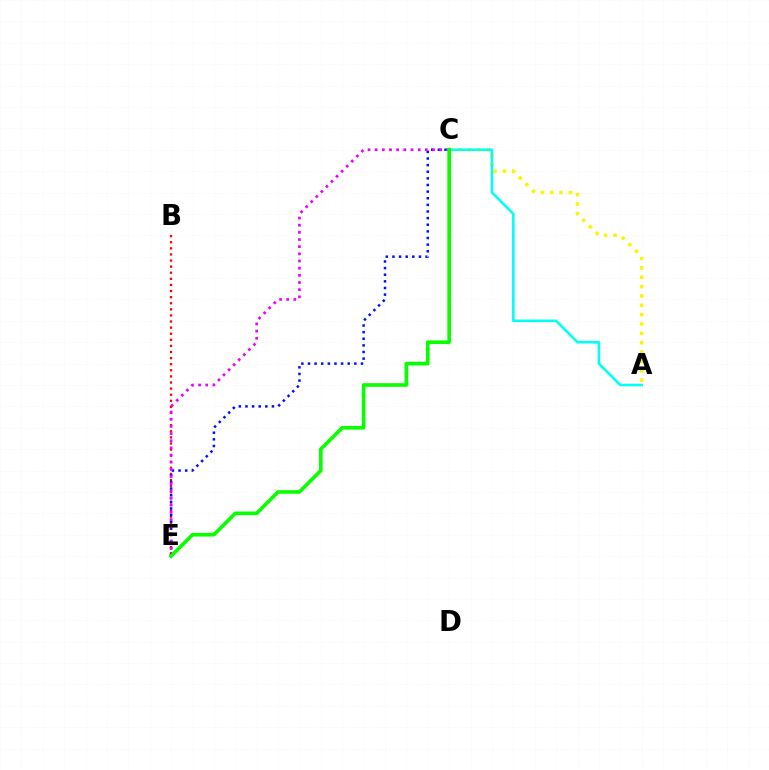{('A', 'C'): [{'color': '#fcf500', 'line_style': 'dotted', 'thickness': 2.54}, {'color': '#00fff6', 'line_style': 'solid', 'thickness': 1.85}], ('B', 'E'): [{'color': '#ff0000', 'line_style': 'dotted', 'thickness': 1.66}], ('C', 'E'): [{'color': '#0010ff', 'line_style': 'dotted', 'thickness': 1.8}, {'color': '#ee00ff', 'line_style': 'dotted', 'thickness': 1.95}, {'color': '#08ff00', 'line_style': 'solid', 'thickness': 2.62}]}